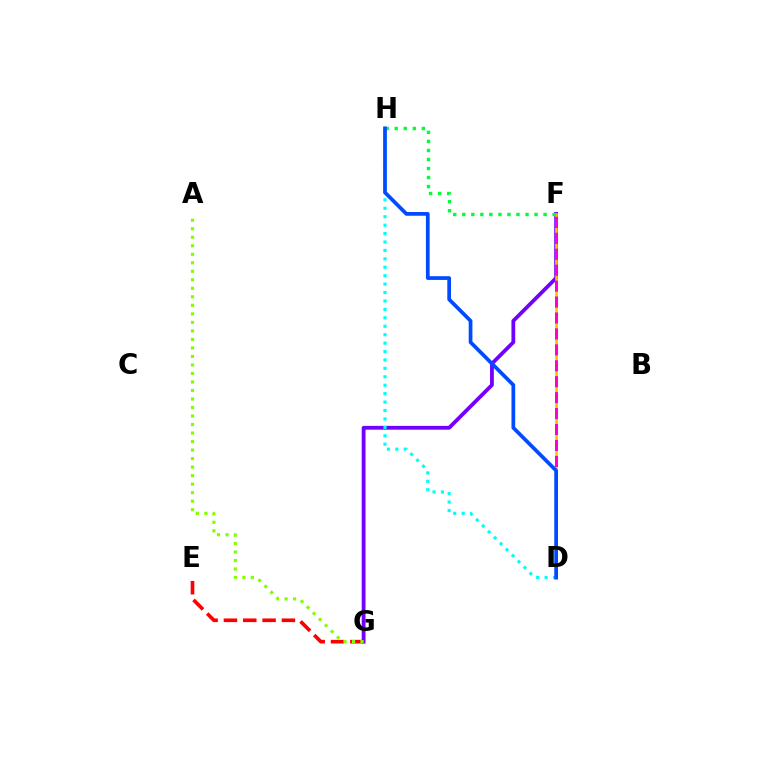{('F', 'G'): [{'color': '#7200ff', 'line_style': 'solid', 'thickness': 2.73}], ('D', 'F'): [{'color': '#ffbd00', 'line_style': 'solid', 'thickness': 1.84}, {'color': '#ff00cf', 'line_style': 'dashed', 'thickness': 2.16}], ('E', 'G'): [{'color': '#ff0000', 'line_style': 'dashed', 'thickness': 2.63}], ('D', 'H'): [{'color': '#00fff6', 'line_style': 'dotted', 'thickness': 2.29}, {'color': '#004bff', 'line_style': 'solid', 'thickness': 2.68}], ('F', 'H'): [{'color': '#00ff39', 'line_style': 'dotted', 'thickness': 2.45}], ('A', 'G'): [{'color': '#84ff00', 'line_style': 'dotted', 'thickness': 2.31}]}